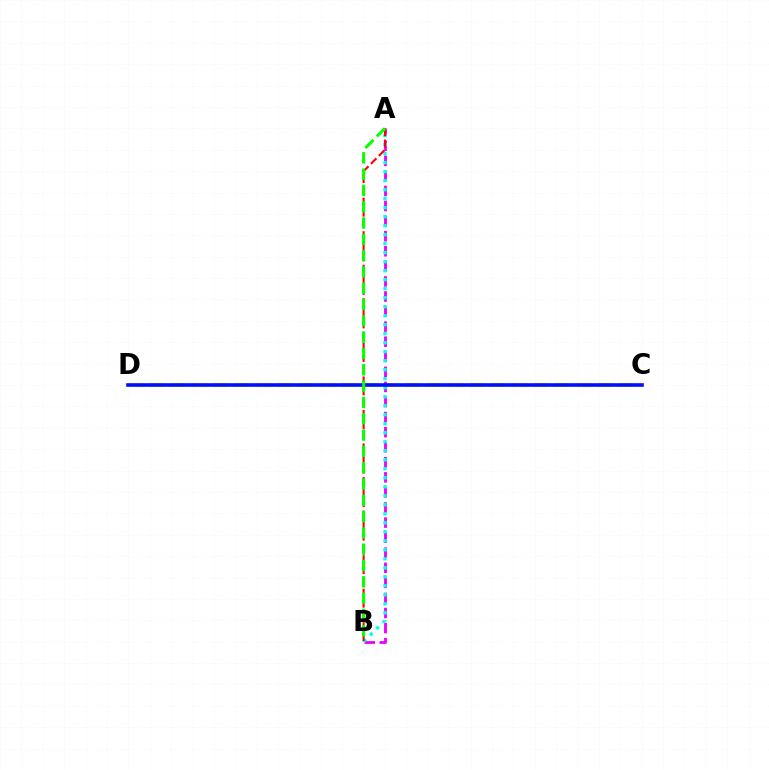{('C', 'D'): [{'color': '#fcf500', 'line_style': 'dashed', 'thickness': 2.9}, {'color': '#0010ff', 'line_style': 'solid', 'thickness': 2.59}], ('A', 'B'): [{'color': '#ee00ff', 'line_style': 'dashed', 'thickness': 2.05}, {'color': '#00fff6', 'line_style': 'dotted', 'thickness': 2.45}, {'color': '#ff0000', 'line_style': 'dashed', 'thickness': 1.52}, {'color': '#08ff00', 'line_style': 'dashed', 'thickness': 2.22}]}